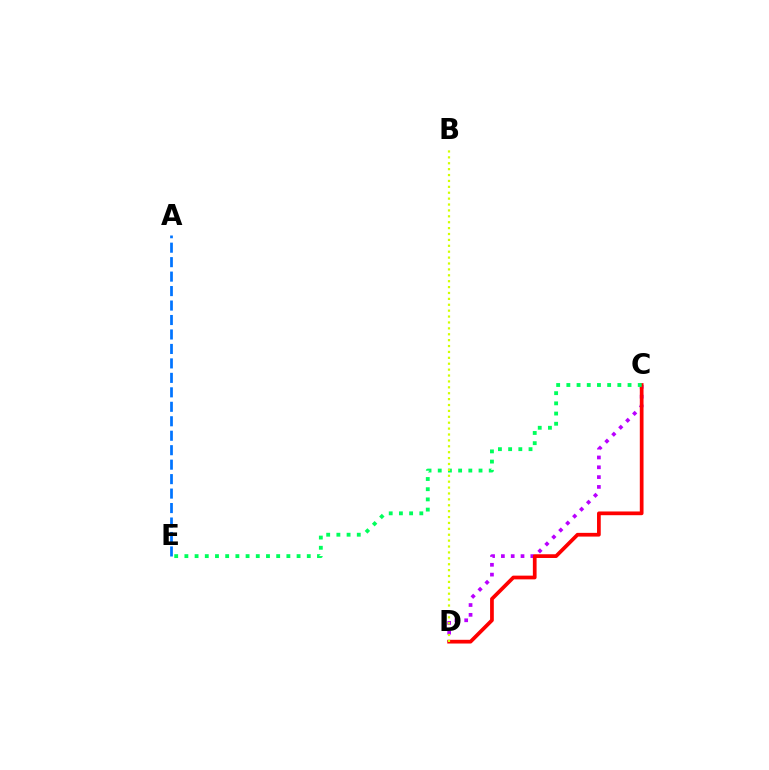{('C', 'D'): [{'color': '#b900ff', 'line_style': 'dotted', 'thickness': 2.67}, {'color': '#ff0000', 'line_style': 'solid', 'thickness': 2.68}], ('A', 'E'): [{'color': '#0074ff', 'line_style': 'dashed', 'thickness': 1.97}], ('C', 'E'): [{'color': '#00ff5c', 'line_style': 'dotted', 'thickness': 2.77}], ('B', 'D'): [{'color': '#d1ff00', 'line_style': 'dotted', 'thickness': 1.6}]}